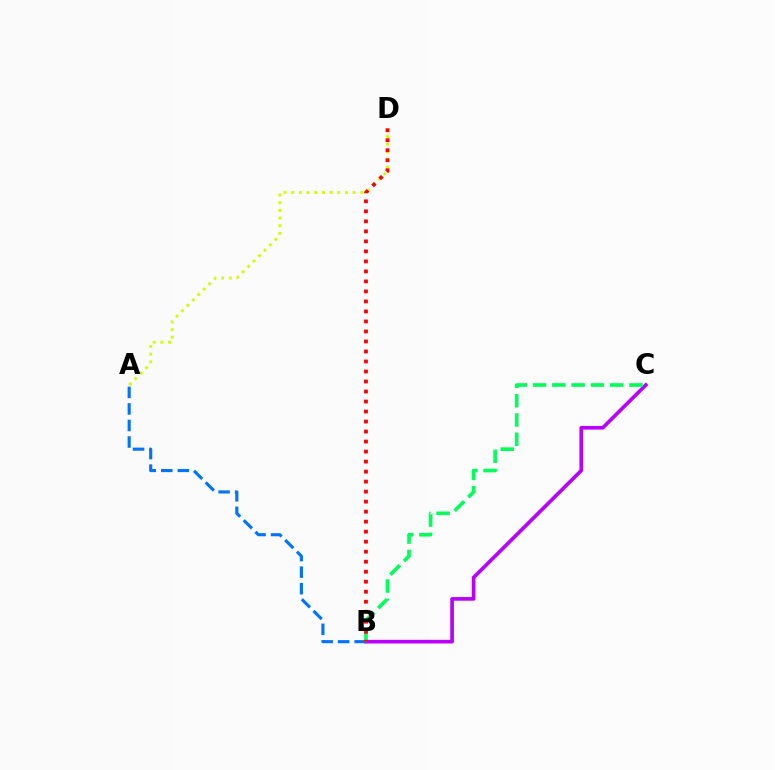{('B', 'C'): [{'color': '#b900ff', 'line_style': 'solid', 'thickness': 2.63}, {'color': '#00ff5c', 'line_style': 'dashed', 'thickness': 2.62}], ('A', 'B'): [{'color': '#0074ff', 'line_style': 'dashed', 'thickness': 2.25}], ('A', 'D'): [{'color': '#d1ff00', 'line_style': 'dotted', 'thickness': 2.09}], ('B', 'D'): [{'color': '#ff0000', 'line_style': 'dotted', 'thickness': 2.72}]}